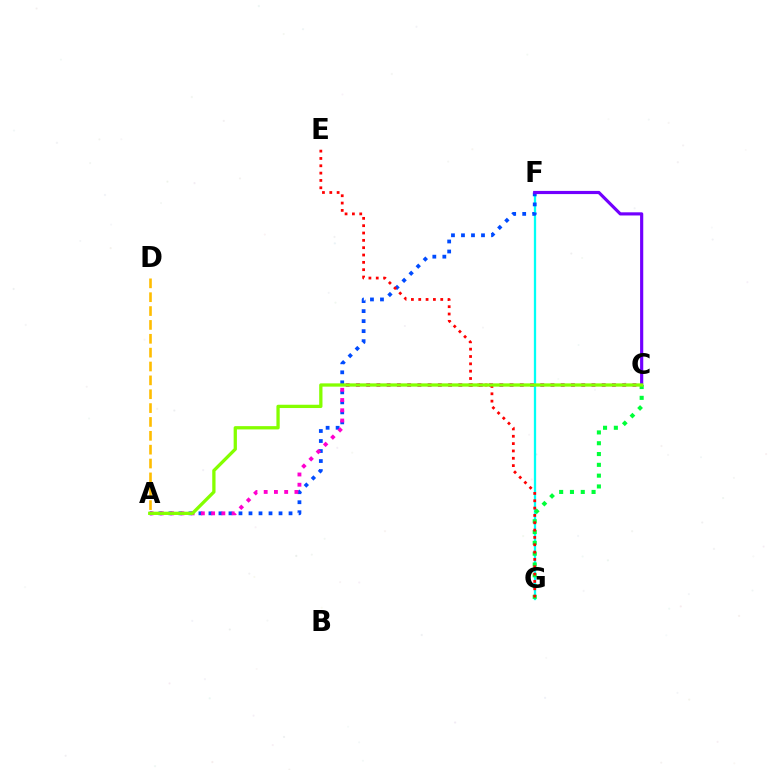{('F', 'G'): [{'color': '#00fff6', 'line_style': 'solid', 'thickness': 1.65}], ('A', 'F'): [{'color': '#004bff', 'line_style': 'dotted', 'thickness': 2.72}], ('A', 'C'): [{'color': '#ff00cf', 'line_style': 'dotted', 'thickness': 2.78}, {'color': '#84ff00', 'line_style': 'solid', 'thickness': 2.36}], ('C', 'F'): [{'color': '#7200ff', 'line_style': 'solid', 'thickness': 2.28}], ('C', 'G'): [{'color': '#00ff39', 'line_style': 'dotted', 'thickness': 2.94}], ('E', 'G'): [{'color': '#ff0000', 'line_style': 'dotted', 'thickness': 1.99}], ('A', 'D'): [{'color': '#ffbd00', 'line_style': 'dashed', 'thickness': 1.88}]}